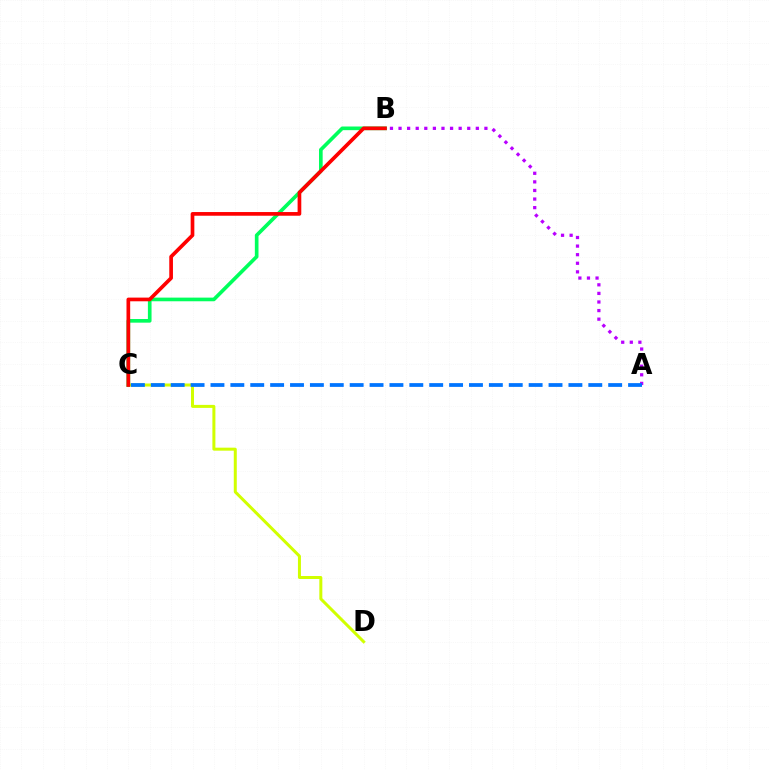{('C', 'D'): [{'color': '#d1ff00', 'line_style': 'solid', 'thickness': 2.16}], ('B', 'C'): [{'color': '#00ff5c', 'line_style': 'solid', 'thickness': 2.63}, {'color': '#ff0000', 'line_style': 'solid', 'thickness': 2.65}], ('A', 'B'): [{'color': '#b900ff', 'line_style': 'dotted', 'thickness': 2.33}], ('A', 'C'): [{'color': '#0074ff', 'line_style': 'dashed', 'thickness': 2.7}]}